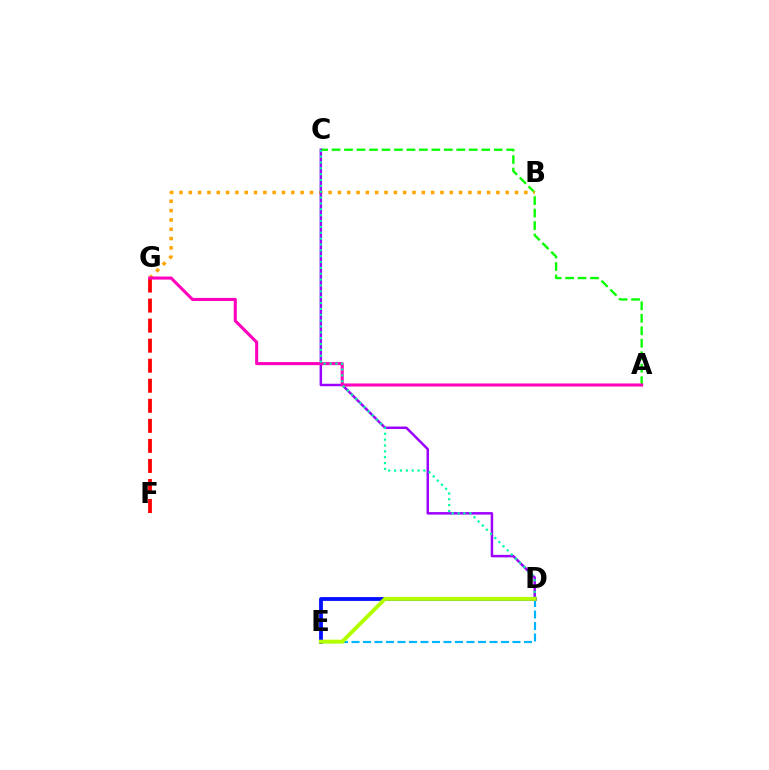{('A', 'C'): [{'color': '#08ff00', 'line_style': 'dashed', 'thickness': 1.69}], ('D', 'E'): [{'color': '#00b5ff', 'line_style': 'dashed', 'thickness': 1.56}, {'color': '#0010ff', 'line_style': 'solid', 'thickness': 2.74}, {'color': '#b3ff00', 'line_style': 'solid', 'thickness': 2.83}], ('B', 'G'): [{'color': '#ffa500', 'line_style': 'dotted', 'thickness': 2.53}], ('F', 'G'): [{'color': '#ff0000', 'line_style': 'dashed', 'thickness': 2.72}], ('C', 'D'): [{'color': '#9b00ff', 'line_style': 'solid', 'thickness': 1.79}, {'color': '#00ff9d', 'line_style': 'dotted', 'thickness': 1.59}], ('A', 'G'): [{'color': '#ff00bd', 'line_style': 'solid', 'thickness': 2.21}]}